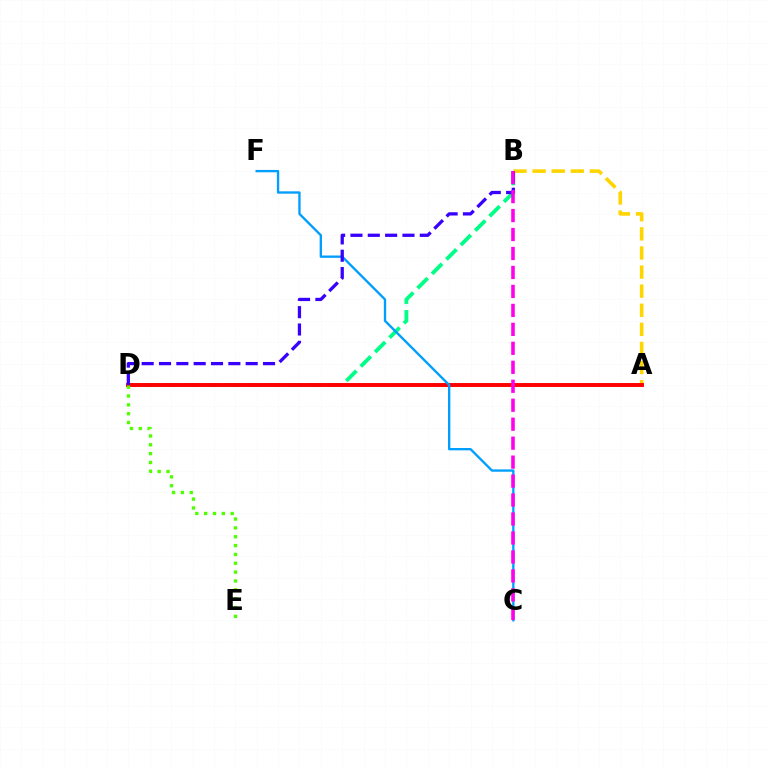{('B', 'D'): [{'color': '#00ff86', 'line_style': 'dashed', 'thickness': 2.77}, {'color': '#3700ff', 'line_style': 'dashed', 'thickness': 2.36}], ('A', 'B'): [{'color': '#ffd500', 'line_style': 'dashed', 'thickness': 2.59}], ('A', 'D'): [{'color': '#ff0000', 'line_style': 'solid', 'thickness': 2.82}], ('C', 'F'): [{'color': '#009eff', 'line_style': 'solid', 'thickness': 1.69}], ('D', 'E'): [{'color': '#4fff00', 'line_style': 'dotted', 'thickness': 2.4}], ('B', 'C'): [{'color': '#ff00ed', 'line_style': 'dashed', 'thickness': 2.58}]}